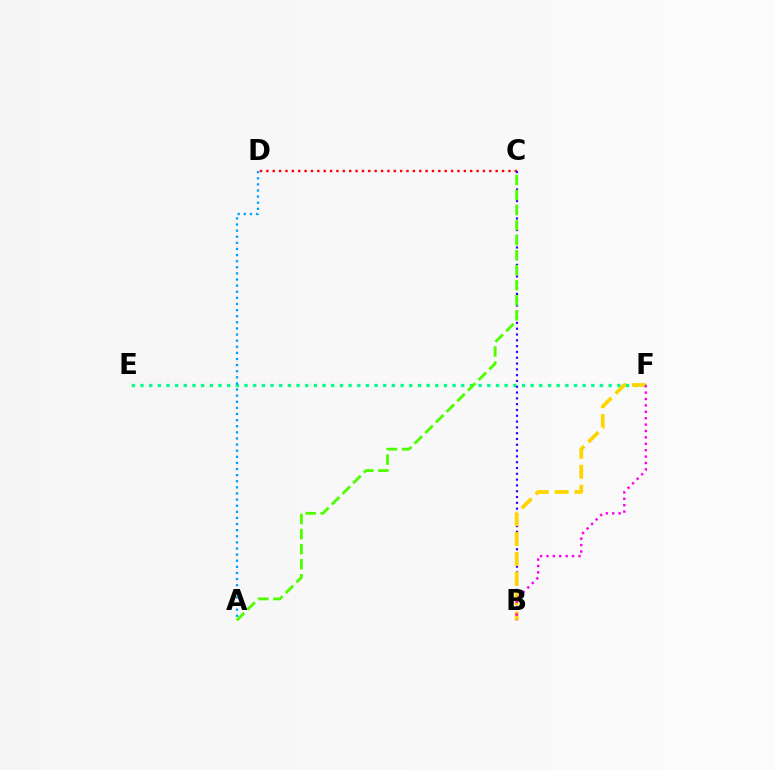{('E', 'F'): [{'color': '#00ff86', 'line_style': 'dotted', 'thickness': 2.36}], ('C', 'D'): [{'color': '#ff0000', 'line_style': 'dotted', 'thickness': 1.73}], ('B', 'C'): [{'color': '#3700ff', 'line_style': 'dotted', 'thickness': 1.58}], ('B', 'F'): [{'color': '#ffd500', 'line_style': 'dashed', 'thickness': 2.7}, {'color': '#ff00ed', 'line_style': 'dotted', 'thickness': 1.74}], ('A', 'C'): [{'color': '#4fff00', 'line_style': 'dashed', 'thickness': 2.04}], ('A', 'D'): [{'color': '#009eff', 'line_style': 'dotted', 'thickness': 1.66}]}